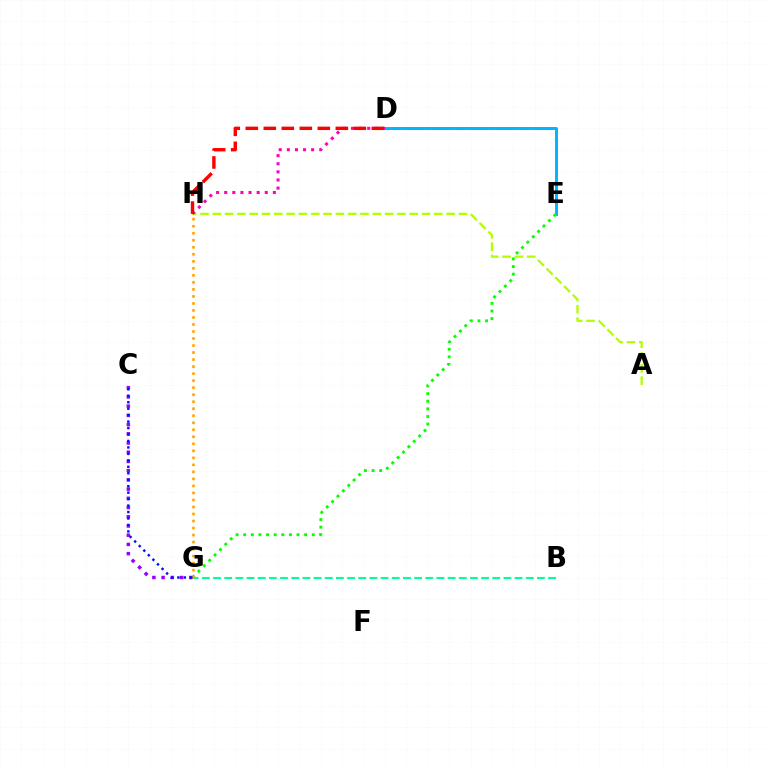{('D', 'E'): [{'color': '#00b5ff', 'line_style': 'solid', 'thickness': 2.12}], ('A', 'H'): [{'color': '#b3ff00', 'line_style': 'dashed', 'thickness': 1.67}], ('C', 'G'): [{'color': '#9b00ff', 'line_style': 'dotted', 'thickness': 2.5}, {'color': '#0010ff', 'line_style': 'dotted', 'thickness': 1.76}], ('D', 'H'): [{'color': '#ff00bd', 'line_style': 'dotted', 'thickness': 2.2}, {'color': '#ff0000', 'line_style': 'dashed', 'thickness': 2.45}], ('E', 'G'): [{'color': '#08ff00', 'line_style': 'dotted', 'thickness': 2.07}], ('B', 'G'): [{'color': '#00ff9d', 'line_style': 'dashed', 'thickness': 1.52}], ('G', 'H'): [{'color': '#ffa500', 'line_style': 'dotted', 'thickness': 1.91}]}